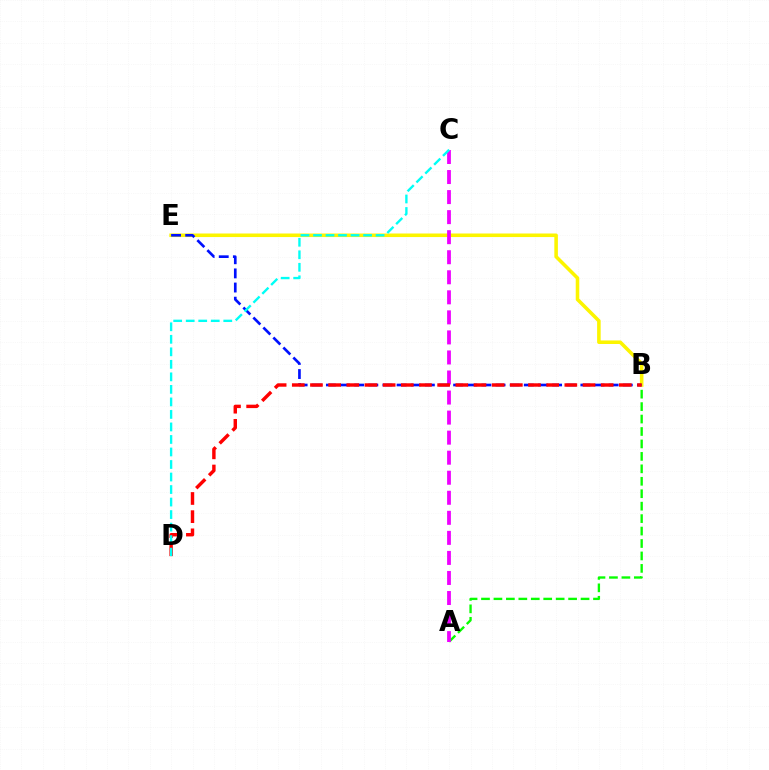{('A', 'B'): [{'color': '#08ff00', 'line_style': 'dashed', 'thickness': 1.69}], ('B', 'E'): [{'color': '#fcf500', 'line_style': 'solid', 'thickness': 2.56}, {'color': '#0010ff', 'line_style': 'dashed', 'thickness': 1.92}], ('A', 'C'): [{'color': '#ee00ff', 'line_style': 'dashed', 'thickness': 2.72}], ('B', 'D'): [{'color': '#ff0000', 'line_style': 'dashed', 'thickness': 2.47}], ('C', 'D'): [{'color': '#00fff6', 'line_style': 'dashed', 'thickness': 1.7}]}